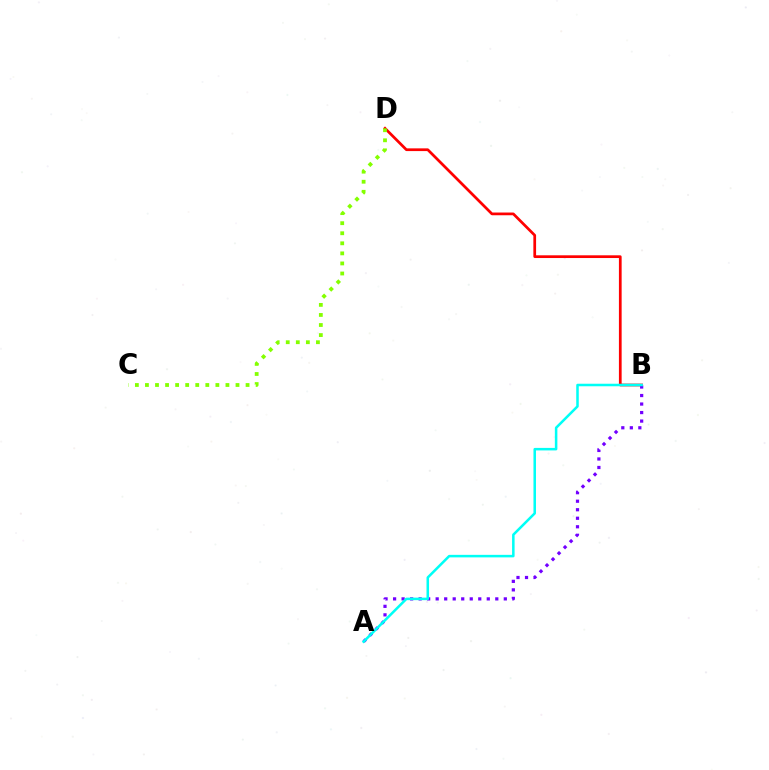{('B', 'D'): [{'color': '#ff0000', 'line_style': 'solid', 'thickness': 1.97}], ('A', 'B'): [{'color': '#7200ff', 'line_style': 'dotted', 'thickness': 2.31}, {'color': '#00fff6', 'line_style': 'solid', 'thickness': 1.82}], ('C', 'D'): [{'color': '#84ff00', 'line_style': 'dotted', 'thickness': 2.73}]}